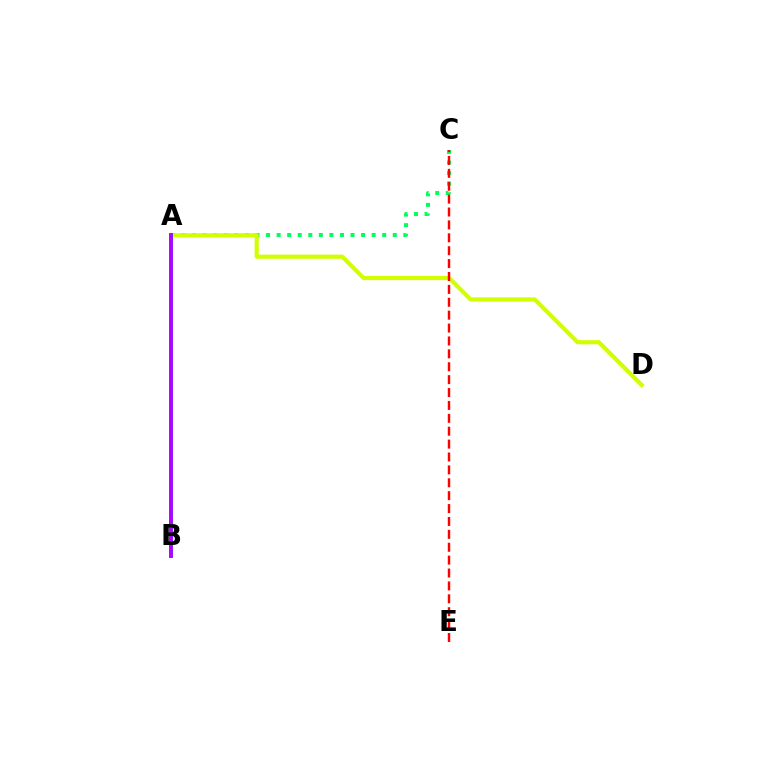{('A', 'C'): [{'color': '#00ff5c', 'line_style': 'dotted', 'thickness': 2.87}], ('A', 'D'): [{'color': '#d1ff00', 'line_style': 'solid', 'thickness': 2.98}], ('C', 'E'): [{'color': '#ff0000', 'line_style': 'dashed', 'thickness': 1.75}], ('A', 'B'): [{'color': '#0074ff', 'line_style': 'solid', 'thickness': 2.81}, {'color': '#b900ff', 'line_style': 'solid', 'thickness': 2.57}]}